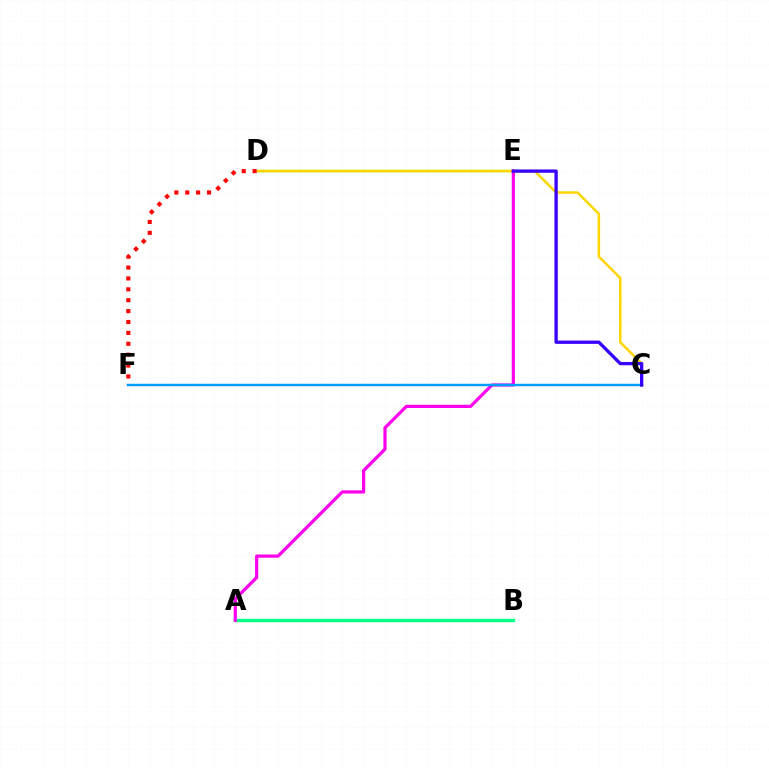{('A', 'B'): [{'color': '#00ff86', 'line_style': 'solid', 'thickness': 2.41}], ('D', 'E'): [{'color': '#4fff00', 'line_style': 'solid', 'thickness': 1.7}], ('C', 'D'): [{'color': '#ffd500', 'line_style': 'solid', 'thickness': 1.8}], ('A', 'E'): [{'color': '#ff00ed', 'line_style': 'solid', 'thickness': 2.3}], ('D', 'F'): [{'color': '#ff0000', 'line_style': 'dotted', 'thickness': 2.96}], ('C', 'F'): [{'color': '#009eff', 'line_style': 'solid', 'thickness': 1.77}], ('C', 'E'): [{'color': '#3700ff', 'line_style': 'solid', 'thickness': 2.38}]}